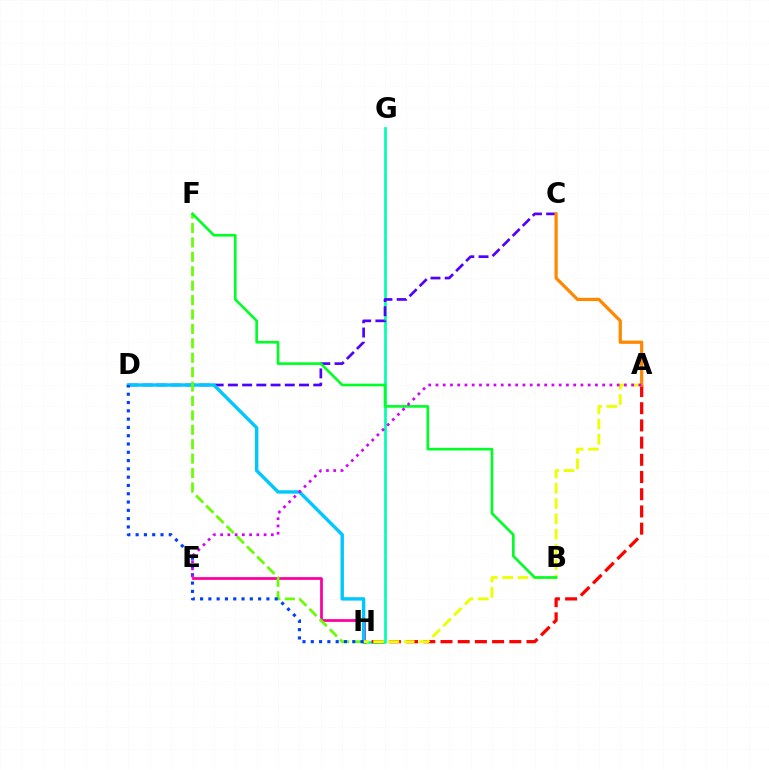{('E', 'H'): [{'color': '#ff00a0', 'line_style': 'solid', 'thickness': 1.99}], ('G', 'H'): [{'color': '#00ffaf', 'line_style': 'solid', 'thickness': 1.96}], ('A', 'H'): [{'color': '#ff0000', 'line_style': 'dashed', 'thickness': 2.34}, {'color': '#eeff00', 'line_style': 'dashed', 'thickness': 2.08}], ('C', 'D'): [{'color': '#4f00ff', 'line_style': 'dashed', 'thickness': 1.93}], ('D', 'H'): [{'color': '#00c7ff', 'line_style': 'solid', 'thickness': 2.45}, {'color': '#003fff', 'line_style': 'dotted', 'thickness': 2.25}], ('F', 'H'): [{'color': '#66ff00', 'line_style': 'dashed', 'thickness': 1.96}], ('B', 'F'): [{'color': '#00ff27', 'line_style': 'solid', 'thickness': 1.91}], ('A', 'C'): [{'color': '#ff8800', 'line_style': 'solid', 'thickness': 2.33}], ('A', 'E'): [{'color': '#d600ff', 'line_style': 'dotted', 'thickness': 1.97}]}